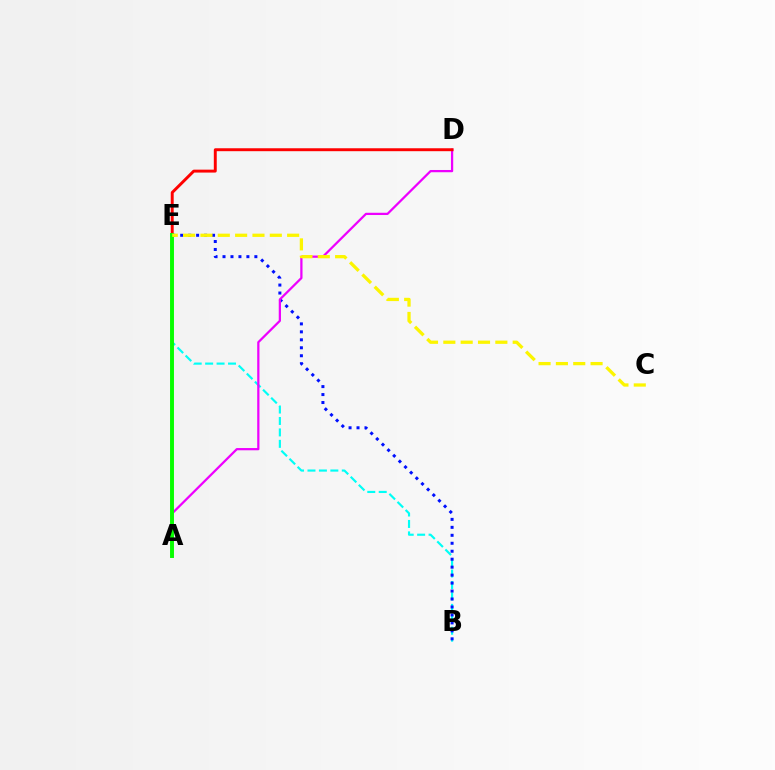{('B', 'E'): [{'color': '#00fff6', 'line_style': 'dashed', 'thickness': 1.55}, {'color': '#0010ff', 'line_style': 'dotted', 'thickness': 2.16}], ('A', 'D'): [{'color': '#ee00ff', 'line_style': 'solid', 'thickness': 1.62}], ('D', 'E'): [{'color': '#ff0000', 'line_style': 'solid', 'thickness': 2.11}], ('A', 'E'): [{'color': '#08ff00', 'line_style': 'solid', 'thickness': 2.82}], ('C', 'E'): [{'color': '#fcf500', 'line_style': 'dashed', 'thickness': 2.36}]}